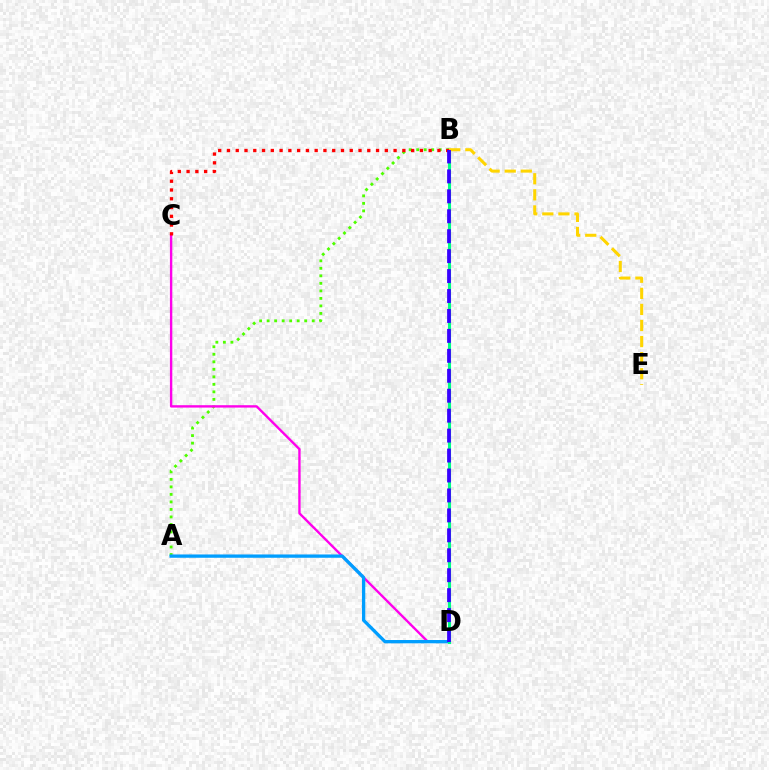{('A', 'B'): [{'color': '#4fff00', 'line_style': 'dotted', 'thickness': 2.04}], ('C', 'D'): [{'color': '#ff00ed', 'line_style': 'solid', 'thickness': 1.71}], ('A', 'D'): [{'color': '#009eff', 'line_style': 'solid', 'thickness': 2.38}], ('B', 'D'): [{'color': '#00ff86', 'line_style': 'solid', 'thickness': 2.23}, {'color': '#3700ff', 'line_style': 'dashed', 'thickness': 2.71}], ('B', 'C'): [{'color': '#ff0000', 'line_style': 'dotted', 'thickness': 2.38}], ('B', 'E'): [{'color': '#ffd500', 'line_style': 'dashed', 'thickness': 2.18}]}